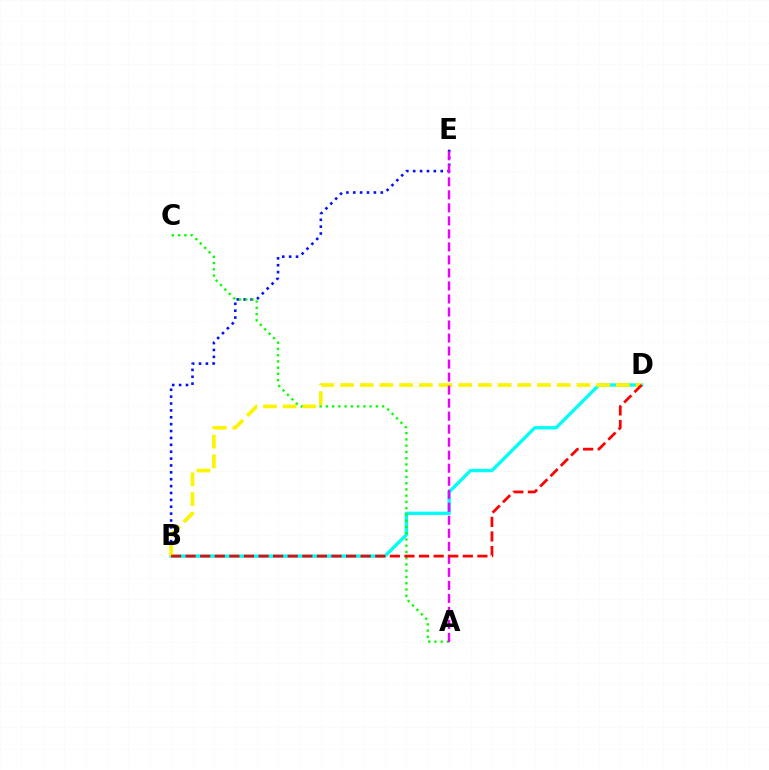{('B', 'E'): [{'color': '#0010ff', 'line_style': 'dotted', 'thickness': 1.87}], ('B', 'D'): [{'color': '#00fff6', 'line_style': 'solid', 'thickness': 2.41}, {'color': '#fcf500', 'line_style': 'dashed', 'thickness': 2.68}, {'color': '#ff0000', 'line_style': 'dashed', 'thickness': 1.98}], ('A', 'C'): [{'color': '#08ff00', 'line_style': 'dotted', 'thickness': 1.7}], ('A', 'E'): [{'color': '#ee00ff', 'line_style': 'dashed', 'thickness': 1.77}]}